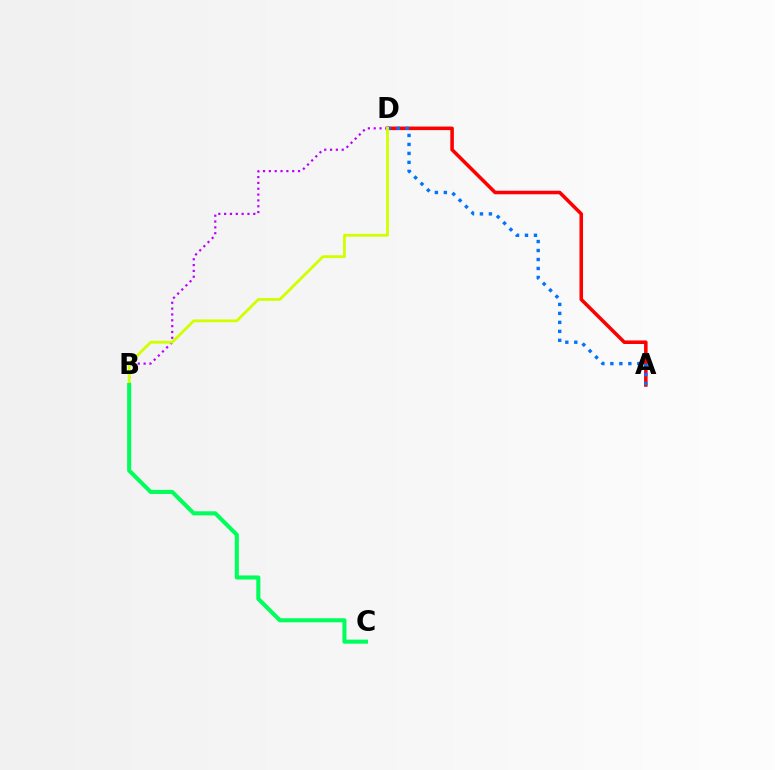{('A', 'D'): [{'color': '#ff0000', 'line_style': 'solid', 'thickness': 2.55}, {'color': '#0074ff', 'line_style': 'dotted', 'thickness': 2.44}], ('B', 'D'): [{'color': '#b900ff', 'line_style': 'dotted', 'thickness': 1.59}, {'color': '#d1ff00', 'line_style': 'solid', 'thickness': 2.02}], ('B', 'C'): [{'color': '#00ff5c', 'line_style': 'solid', 'thickness': 2.93}]}